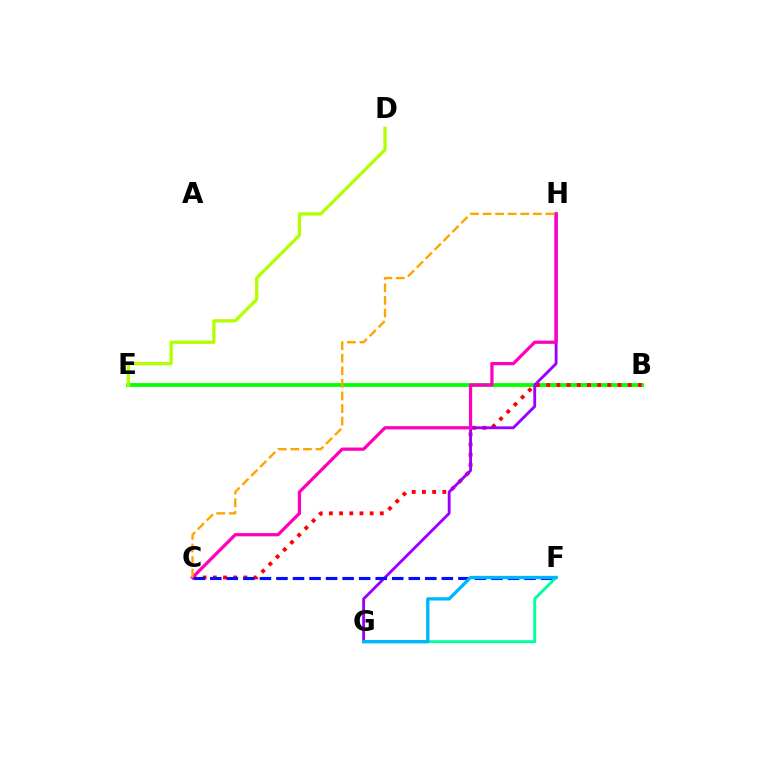{('B', 'E'): [{'color': '#08ff00', 'line_style': 'solid', 'thickness': 2.75}], ('B', 'C'): [{'color': '#ff0000', 'line_style': 'dotted', 'thickness': 2.77}], ('G', 'H'): [{'color': '#9b00ff', 'line_style': 'solid', 'thickness': 2.05}], ('D', 'E'): [{'color': '#b3ff00', 'line_style': 'solid', 'thickness': 2.37}], ('F', 'G'): [{'color': '#00ff9d', 'line_style': 'solid', 'thickness': 2.1}, {'color': '#00b5ff', 'line_style': 'solid', 'thickness': 2.37}], ('C', 'H'): [{'color': '#ff00bd', 'line_style': 'solid', 'thickness': 2.34}, {'color': '#ffa500', 'line_style': 'dashed', 'thickness': 1.71}], ('C', 'F'): [{'color': '#0010ff', 'line_style': 'dashed', 'thickness': 2.25}]}